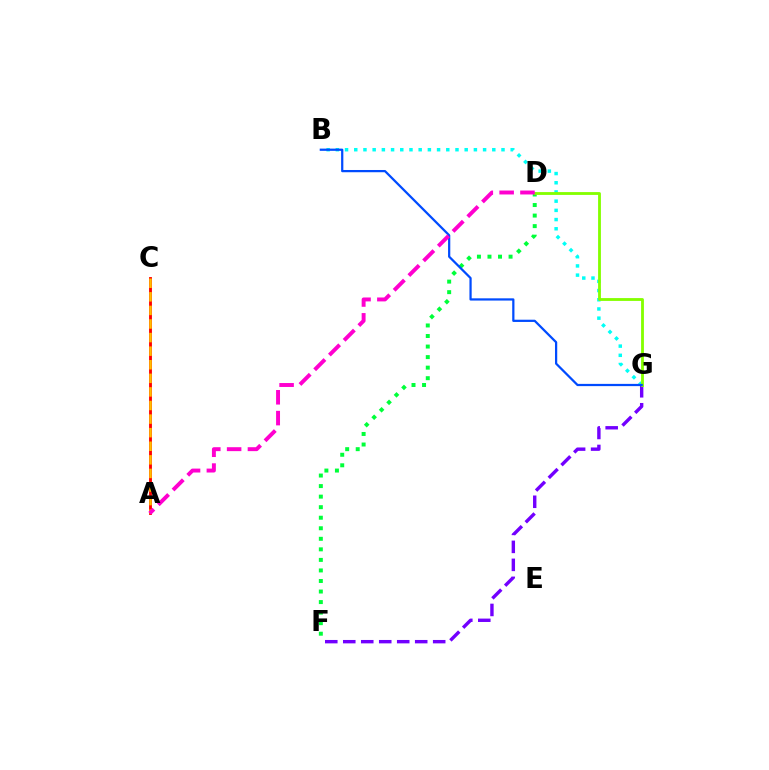{('A', 'C'): [{'color': '#ff0000', 'line_style': 'solid', 'thickness': 2.05}, {'color': '#ffbd00', 'line_style': 'dashed', 'thickness': 1.85}], ('B', 'G'): [{'color': '#00fff6', 'line_style': 'dotted', 'thickness': 2.5}, {'color': '#004bff', 'line_style': 'solid', 'thickness': 1.61}], ('F', 'G'): [{'color': '#7200ff', 'line_style': 'dashed', 'thickness': 2.44}], ('D', 'F'): [{'color': '#00ff39', 'line_style': 'dotted', 'thickness': 2.86}], ('D', 'G'): [{'color': '#84ff00', 'line_style': 'solid', 'thickness': 2.04}], ('A', 'D'): [{'color': '#ff00cf', 'line_style': 'dashed', 'thickness': 2.83}]}